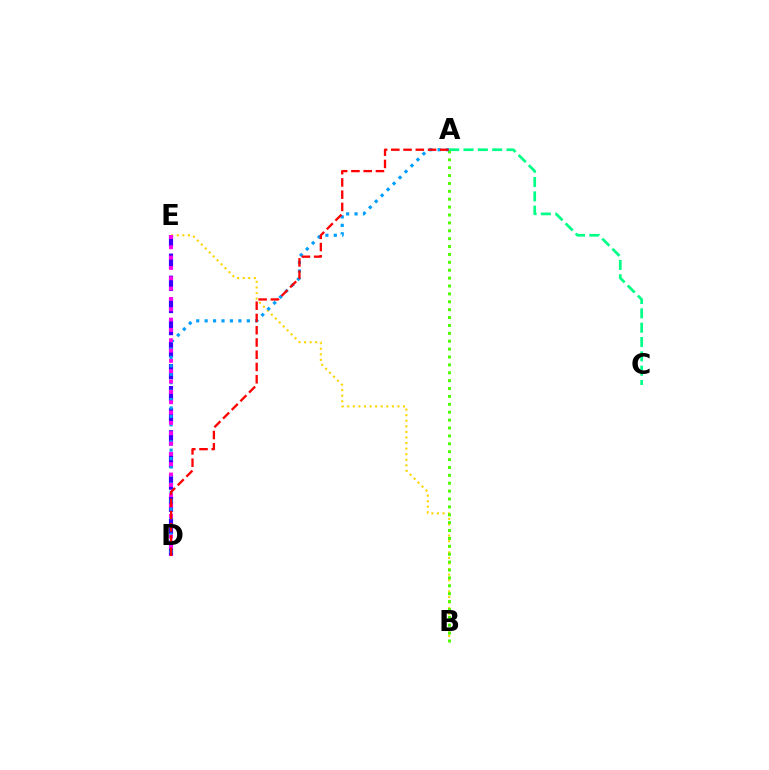{('D', 'E'): [{'color': '#3700ff', 'line_style': 'dashed', 'thickness': 3.0}, {'color': '#ff00ed', 'line_style': 'dotted', 'thickness': 2.81}], ('B', 'E'): [{'color': '#ffd500', 'line_style': 'dotted', 'thickness': 1.52}], ('A', 'B'): [{'color': '#4fff00', 'line_style': 'dotted', 'thickness': 2.14}], ('A', 'D'): [{'color': '#009eff', 'line_style': 'dotted', 'thickness': 2.29}, {'color': '#ff0000', 'line_style': 'dashed', 'thickness': 1.66}], ('A', 'C'): [{'color': '#00ff86', 'line_style': 'dashed', 'thickness': 1.95}]}